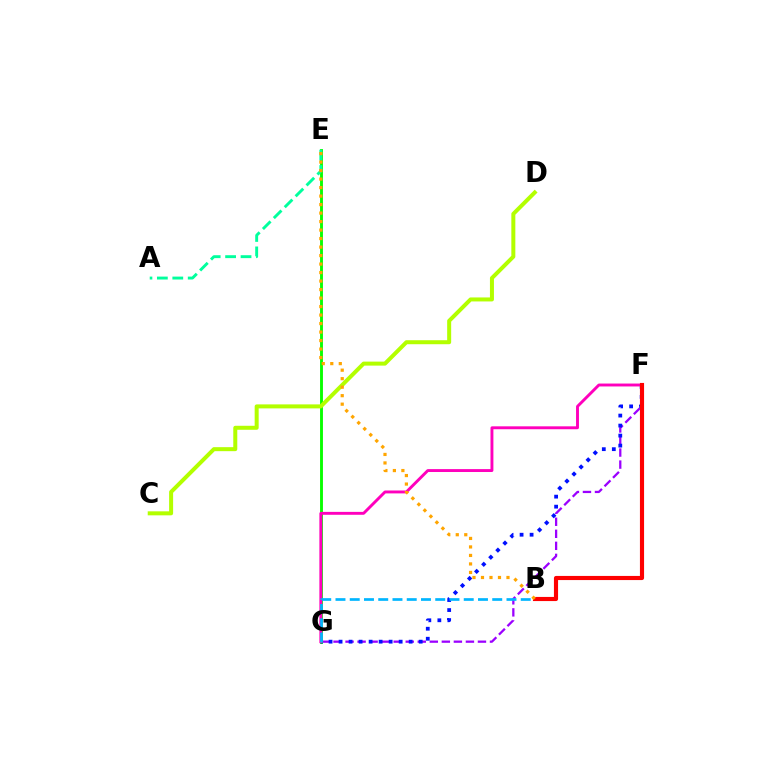{('F', 'G'): [{'color': '#9b00ff', 'line_style': 'dashed', 'thickness': 1.64}, {'color': '#0010ff', 'line_style': 'dotted', 'thickness': 2.72}, {'color': '#ff00bd', 'line_style': 'solid', 'thickness': 2.09}], ('E', 'G'): [{'color': '#08ff00', 'line_style': 'solid', 'thickness': 2.07}], ('C', 'D'): [{'color': '#b3ff00', 'line_style': 'solid', 'thickness': 2.88}], ('A', 'E'): [{'color': '#00ff9d', 'line_style': 'dashed', 'thickness': 2.09}], ('B', 'G'): [{'color': '#00b5ff', 'line_style': 'dashed', 'thickness': 1.94}], ('B', 'F'): [{'color': '#ff0000', 'line_style': 'solid', 'thickness': 2.97}], ('B', 'E'): [{'color': '#ffa500', 'line_style': 'dotted', 'thickness': 2.31}]}